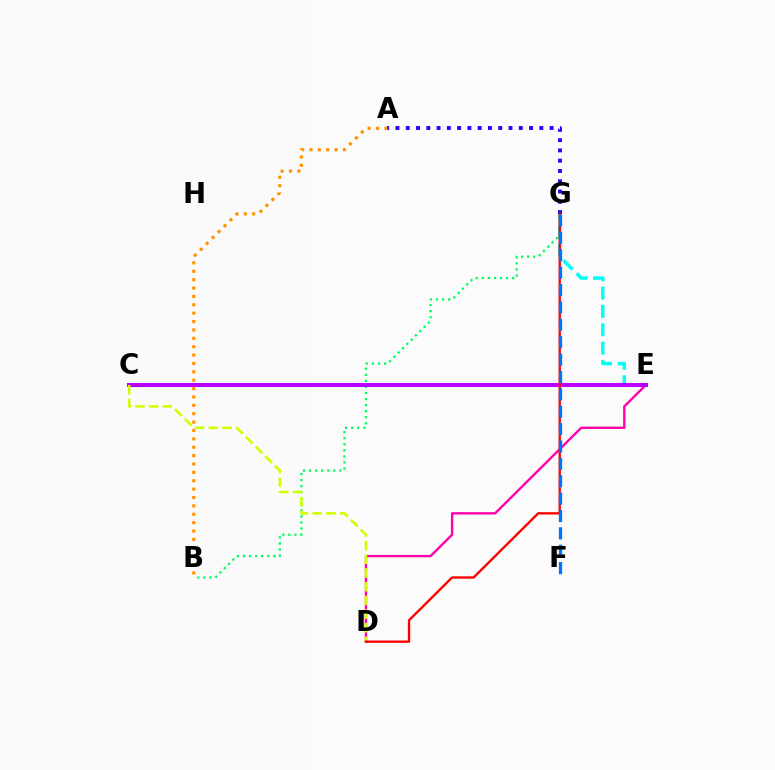{('D', 'E'): [{'color': '#ff00ac', 'line_style': 'solid', 'thickness': 1.7}], ('B', 'G'): [{'color': '#00ff5c', 'line_style': 'dotted', 'thickness': 1.65}], ('E', 'G'): [{'color': '#00fff6', 'line_style': 'dashed', 'thickness': 2.5}], ('C', 'E'): [{'color': '#3dff00', 'line_style': 'dashed', 'thickness': 2.66}, {'color': '#b900ff', 'line_style': 'solid', 'thickness': 2.93}], ('A', 'G'): [{'color': '#2500ff', 'line_style': 'dotted', 'thickness': 2.79}], ('C', 'D'): [{'color': '#d1ff00', 'line_style': 'dashed', 'thickness': 1.86}], ('D', 'G'): [{'color': '#ff0000', 'line_style': 'solid', 'thickness': 1.69}], ('F', 'G'): [{'color': '#0074ff', 'line_style': 'dashed', 'thickness': 2.36}], ('A', 'B'): [{'color': '#ff9400', 'line_style': 'dotted', 'thickness': 2.28}]}